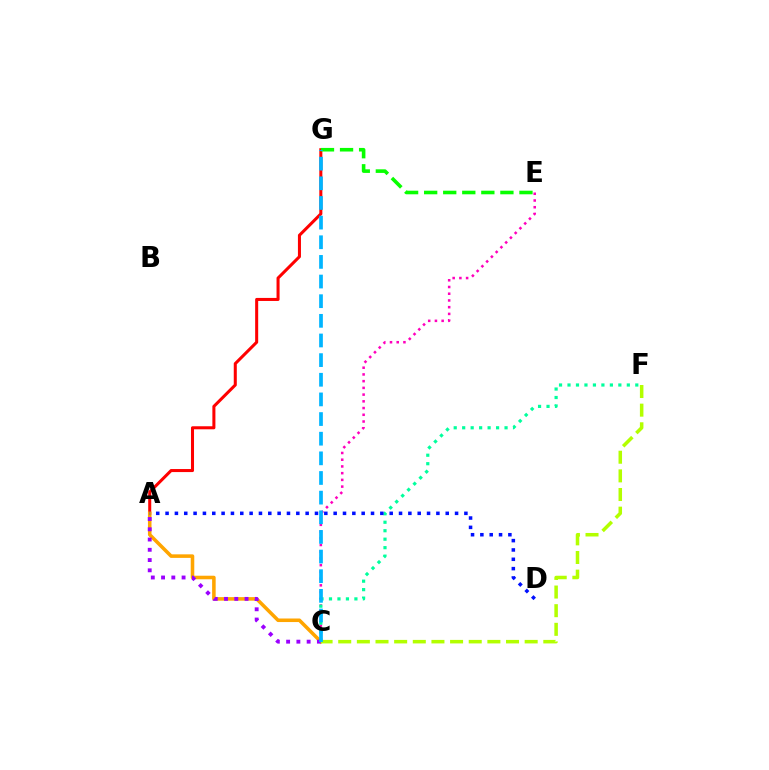{('C', 'E'): [{'color': '#ff00bd', 'line_style': 'dotted', 'thickness': 1.83}], ('C', 'F'): [{'color': '#00ff9d', 'line_style': 'dotted', 'thickness': 2.3}, {'color': '#b3ff00', 'line_style': 'dashed', 'thickness': 2.53}], ('A', 'G'): [{'color': '#ff0000', 'line_style': 'solid', 'thickness': 2.19}], ('A', 'C'): [{'color': '#ffa500', 'line_style': 'solid', 'thickness': 2.56}, {'color': '#9b00ff', 'line_style': 'dotted', 'thickness': 2.79}], ('E', 'G'): [{'color': '#08ff00', 'line_style': 'dashed', 'thickness': 2.59}], ('C', 'G'): [{'color': '#00b5ff', 'line_style': 'dashed', 'thickness': 2.67}], ('A', 'D'): [{'color': '#0010ff', 'line_style': 'dotted', 'thickness': 2.54}]}